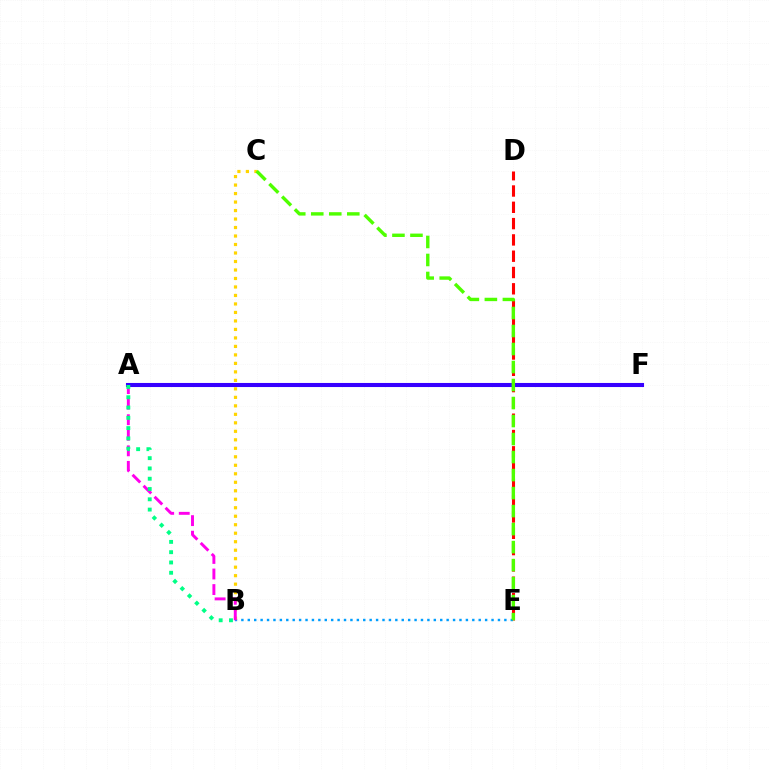{('D', 'E'): [{'color': '#ff0000', 'line_style': 'dashed', 'thickness': 2.21}], ('A', 'F'): [{'color': '#3700ff', 'line_style': 'solid', 'thickness': 2.94}], ('B', 'E'): [{'color': '#009eff', 'line_style': 'dotted', 'thickness': 1.74}], ('B', 'C'): [{'color': '#ffd500', 'line_style': 'dotted', 'thickness': 2.31}], ('C', 'E'): [{'color': '#4fff00', 'line_style': 'dashed', 'thickness': 2.45}], ('A', 'B'): [{'color': '#ff00ed', 'line_style': 'dashed', 'thickness': 2.11}, {'color': '#00ff86', 'line_style': 'dotted', 'thickness': 2.8}]}